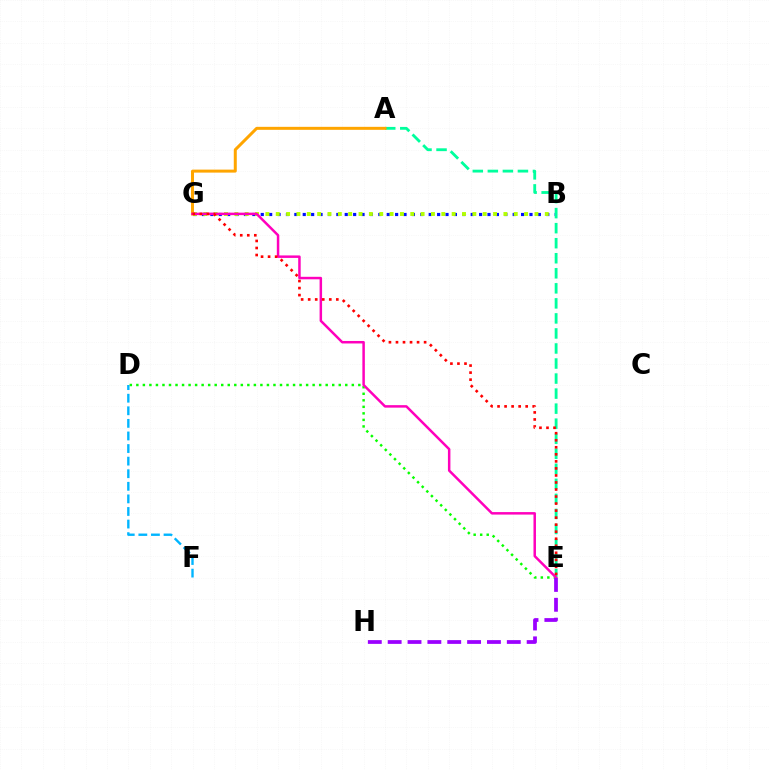{('B', 'G'): [{'color': '#0010ff', 'line_style': 'dotted', 'thickness': 2.28}, {'color': '#b3ff00', 'line_style': 'dotted', 'thickness': 2.81}], ('D', 'E'): [{'color': '#08ff00', 'line_style': 'dotted', 'thickness': 1.77}], ('D', 'F'): [{'color': '#00b5ff', 'line_style': 'dashed', 'thickness': 1.71}], ('A', 'E'): [{'color': '#00ff9d', 'line_style': 'dashed', 'thickness': 2.04}], ('A', 'G'): [{'color': '#ffa500', 'line_style': 'solid', 'thickness': 2.16}], ('E', 'G'): [{'color': '#ff00bd', 'line_style': 'solid', 'thickness': 1.79}, {'color': '#ff0000', 'line_style': 'dotted', 'thickness': 1.91}], ('E', 'H'): [{'color': '#9b00ff', 'line_style': 'dashed', 'thickness': 2.7}]}